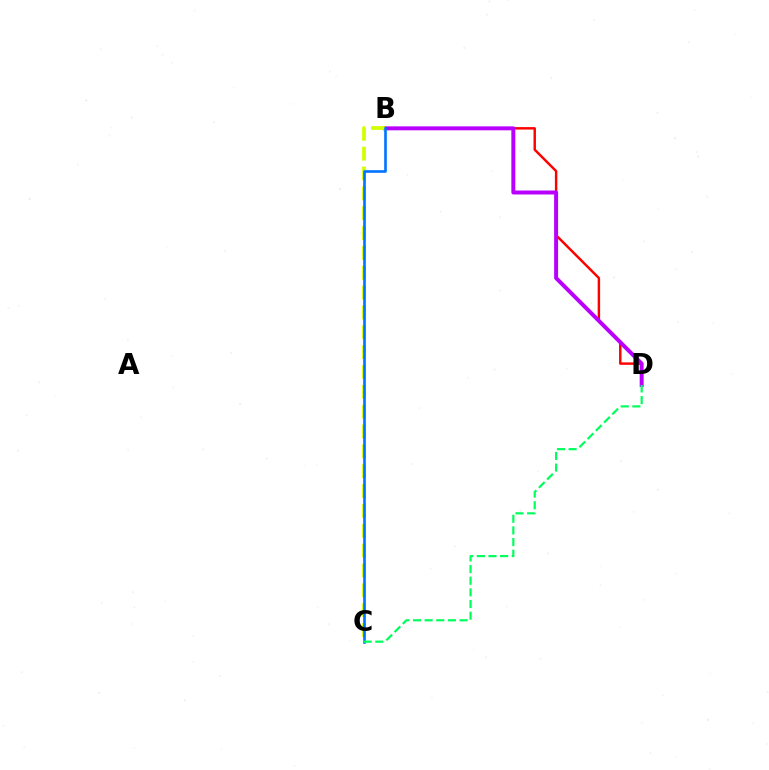{('B', 'D'): [{'color': '#ff0000', 'line_style': 'solid', 'thickness': 1.76}, {'color': '#b900ff', 'line_style': 'solid', 'thickness': 2.86}], ('B', 'C'): [{'color': '#d1ff00', 'line_style': 'dashed', 'thickness': 2.7}, {'color': '#0074ff', 'line_style': 'solid', 'thickness': 1.89}], ('C', 'D'): [{'color': '#00ff5c', 'line_style': 'dashed', 'thickness': 1.58}]}